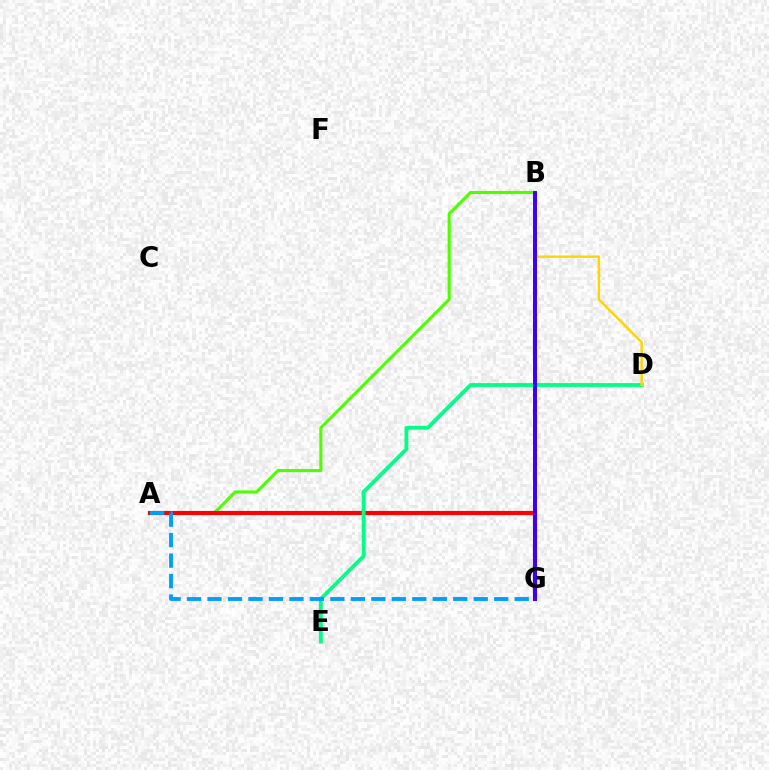{('B', 'G'): [{'color': '#ff00ed', 'line_style': 'solid', 'thickness': 2.59}, {'color': '#3700ff', 'line_style': 'solid', 'thickness': 2.81}], ('A', 'B'): [{'color': '#4fff00', 'line_style': 'solid', 'thickness': 2.21}], ('A', 'G'): [{'color': '#ff0000', 'line_style': 'solid', 'thickness': 2.98}, {'color': '#009eff', 'line_style': 'dashed', 'thickness': 2.78}], ('D', 'E'): [{'color': '#00ff86', 'line_style': 'solid', 'thickness': 2.75}], ('B', 'D'): [{'color': '#ffd500', 'line_style': 'solid', 'thickness': 1.75}]}